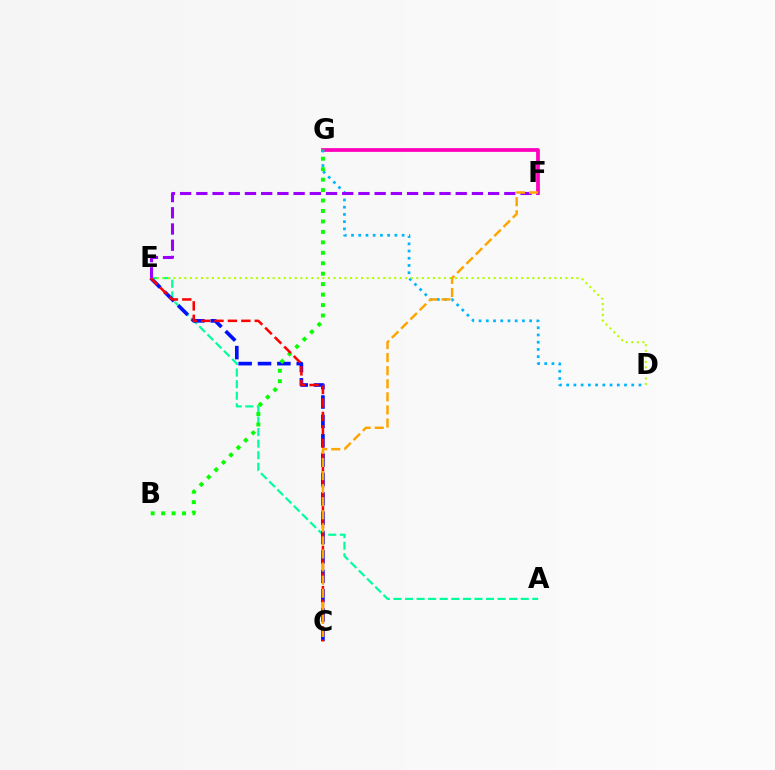{('A', 'E'): [{'color': '#00ff9d', 'line_style': 'dashed', 'thickness': 1.57}], ('F', 'G'): [{'color': '#ff00bd', 'line_style': 'solid', 'thickness': 2.7}], ('C', 'E'): [{'color': '#0010ff', 'line_style': 'dashed', 'thickness': 2.63}, {'color': '#ff0000', 'line_style': 'dashed', 'thickness': 1.82}], ('D', 'G'): [{'color': '#00b5ff', 'line_style': 'dotted', 'thickness': 1.96}], ('D', 'E'): [{'color': '#b3ff00', 'line_style': 'dotted', 'thickness': 1.5}], ('B', 'G'): [{'color': '#08ff00', 'line_style': 'dotted', 'thickness': 2.84}], ('E', 'F'): [{'color': '#9b00ff', 'line_style': 'dashed', 'thickness': 2.2}], ('C', 'F'): [{'color': '#ffa500', 'line_style': 'dashed', 'thickness': 1.78}]}